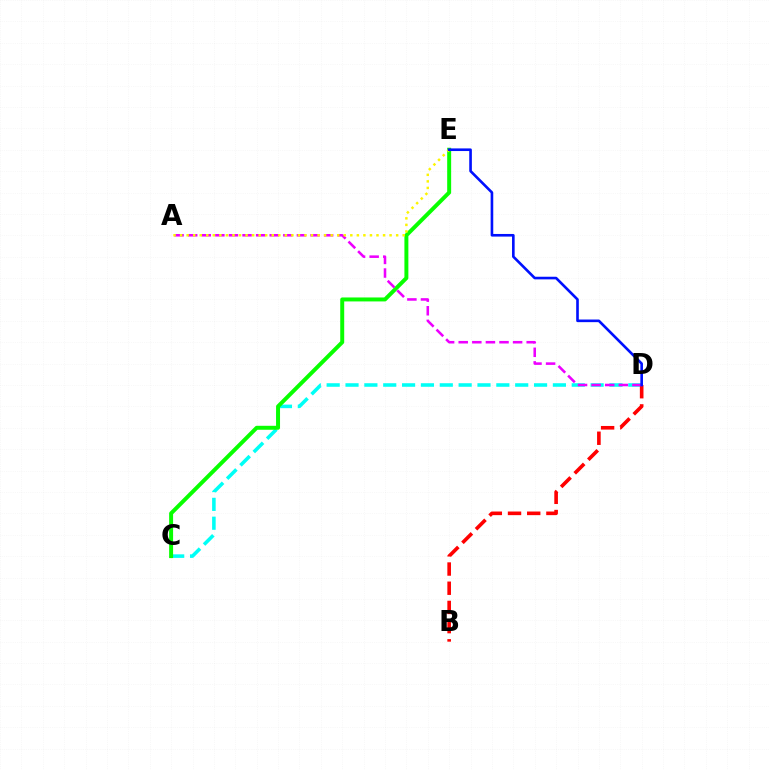{('C', 'D'): [{'color': '#00fff6', 'line_style': 'dashed', 'thickness': 2.56}], ('B', 'D'): [{'color': '#ff0000', 'line_style': 'dashed', 'thickness': 2.61}], ('C', 'E'): [{'color': '#08ff00', 'line_style': 'solid', 'thickness': 2.85}], ('A', 'D'): [{'color': '#ee00ff', 'line_style': 'dashed', 'thickness': 1.85}], ('A', 'E'): [{'color': '#fcf500', 'line_style': 'dotted', 'thickness': 1.78}], ('D', 'E'): [{'color': '#0010ff', 'line_style': 'solid', 'thickness': 1.89}]}